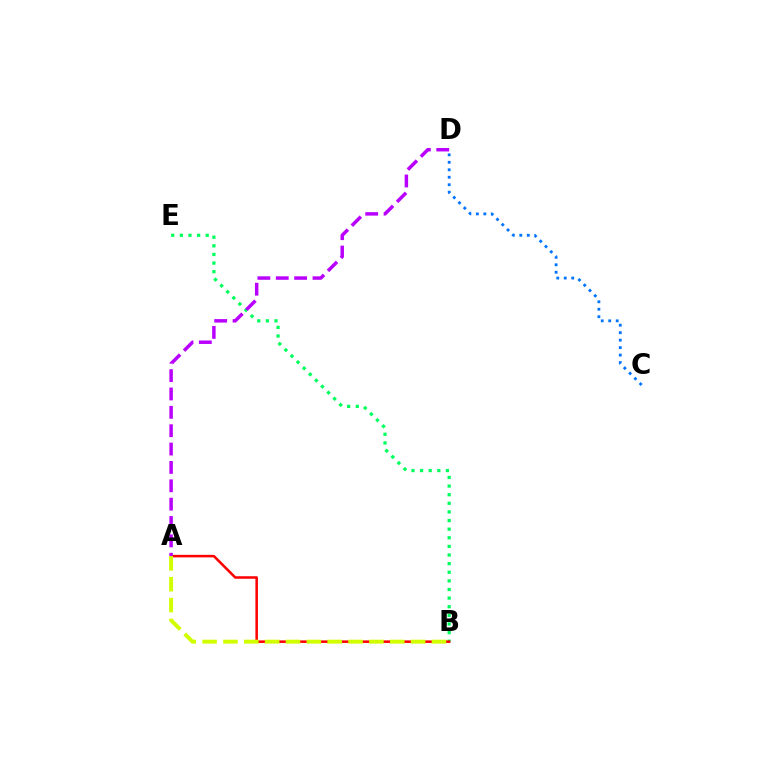{('C', 'D'): [{'color': '#0074ff', 'line_style': 'dotted', 'thickness': 2.03}], ('B', 'E'): [{'color': '#00ff5c', 'line_style': 'dotted', 'thickness': 2.34}], ('A', 'B'): [{'color': '#ff0000', 'line_style': 'solid', 'thickness': 1.83}, {'color': '#d1ff00', 'line_style': 'dashed', 'thickness': 2.83}], ('A', 'D'): [{'color': '#b900ff', 'line_style': 'dashed', 'thickness': 2.49}]}